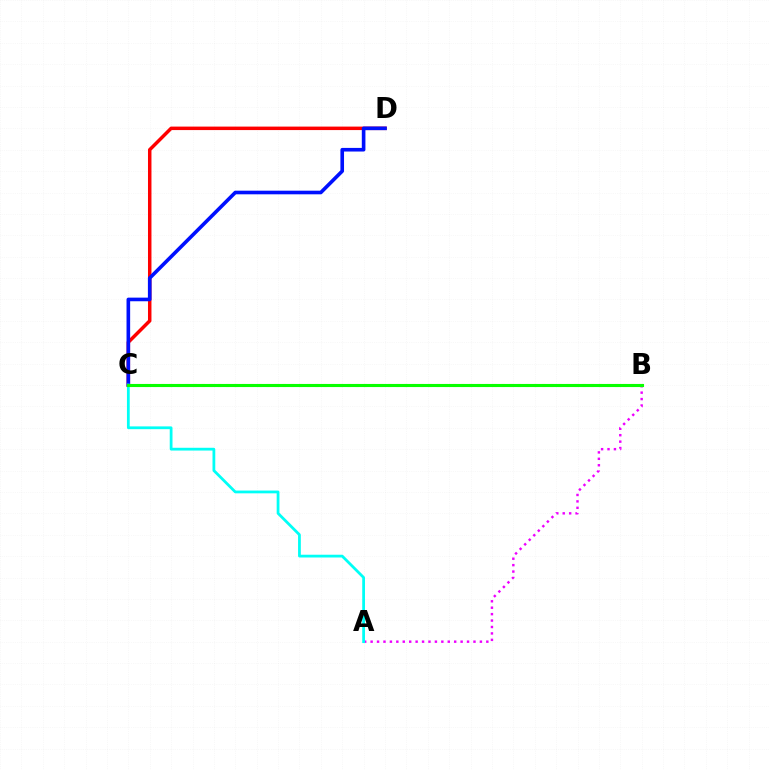{('C', 'D'): [{'color': '#ff0000', 'line_style': 'solid', 'thickness': 2.51}, {'color': '#0010ff', 'line_style': 'solid', 'thickness': 2.61}], ('B', 'C'): [{'color': '#fcf500', 'line_style': 'dotted', 'thickness': 2.2}, {'color': '#08ff00', 'line_style': 'solid', 'thickness': 2.23}], ('A', 'B'): [{'color': '#ee00ff', 'line_style': 'dotted', 'thickness': 1.75}], ('A', 'C'): [{'color': '#00fff6', 'line_style': 'solid', 'thickness': 2.0}]}